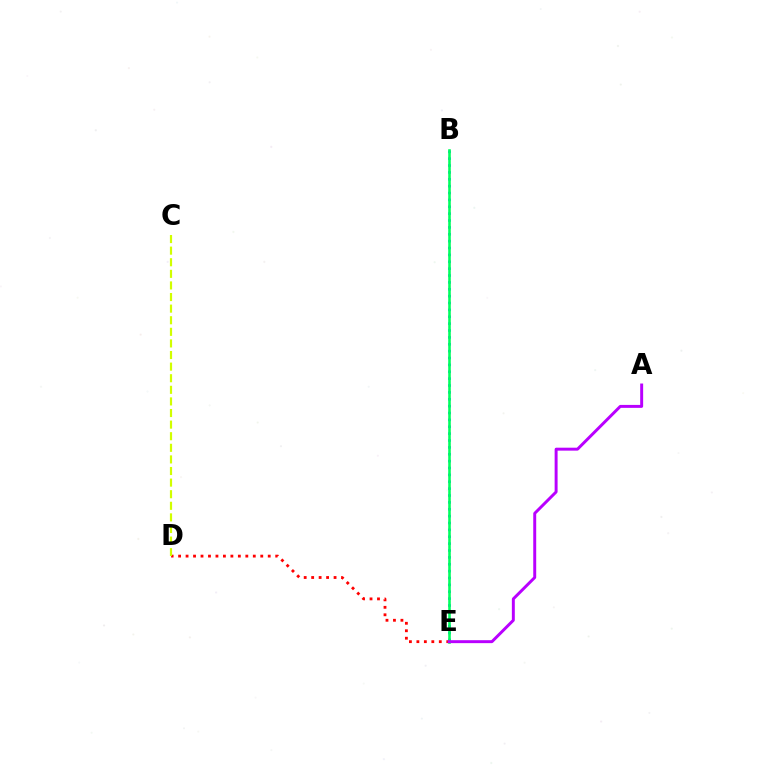{('D', 'E'): [{'color': '#ff0000', 'line_style': 'dotted', 'thickness': 2.03}], ('B', 'E'): [{'color': '#0074ff', 'line_style': 'dotted', 'thickness': 1.87}, {'color': '#00ff5c', 'line_style': 'solid', 'thickness': 1.87}], ('A', 'E'): [{'color': '#b900ff', 'line_style': 'solid', 'thickness': 2.12}], ('C', 'D'): [{'color': '#d1ff00', 'line_style': 'dashed', 'thickness': 1.58}]}